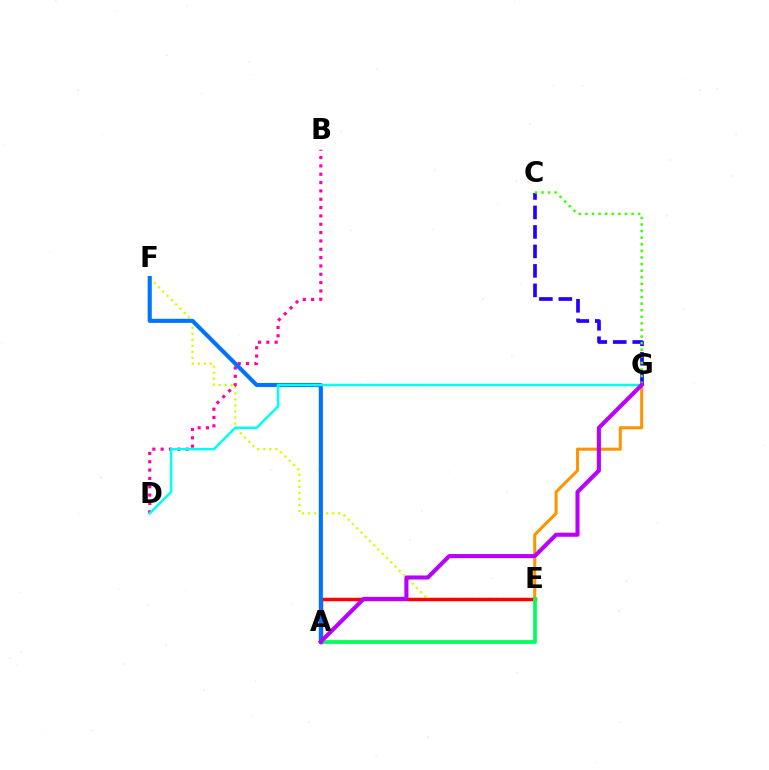{('E', 'F'): [{'color': '#d1ff00', 'line_style': 'dotted', 'thickness': 1.64}], ('C', 'G'): [{'color': '#2500ff', 'line_style': 'dashed', 'thickness': 2.65}, {'color': '#3dff00', 'line_style': 'dotted', 'thickness': 1.79}], ('B', 'D'): [{'color': '#ff00ac', 'line_style': 'dotted', 'thickness': 2.27}], ('E', 'G'): [{'color': '#ff9400', 'line_style': 'solid', 'thickness': 2.19}], ('A', 'E'): [{'color': '#ff0000', 'line_style': 'solid', 'thickness': 2.5}, {'color': '#00ff5c', 'line_style': 'solid', 'thickness': 2.69}], ('A', 'F'): [{'color': '#0074ff', 'line_style': 'solid', 'thickness': 2.96}], ('D', 'G'): [{'color': '#00fff6', 'line_style': 'solid', 'thickness': 1.8}], ('A', 'G'): [{'color': '#b900ff', 'line_style': 'solid', 'thickness': 2.94}]}